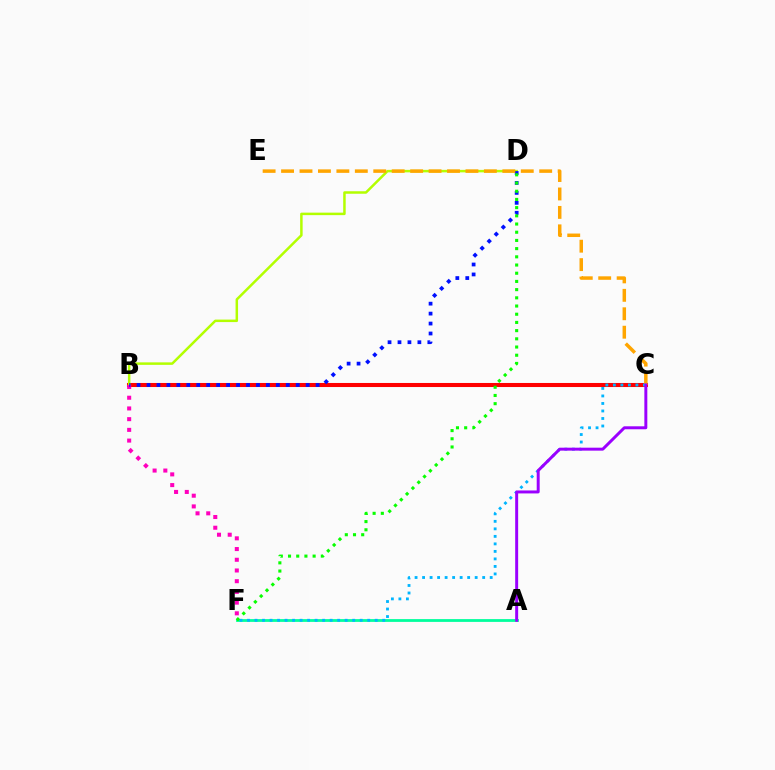{('B', 'C'): [{'color': '#ff0000', 'line_style': 'solid', 'thickness': 2.92}], ('B', 'D'): [{'color': '#b3ff00', 'line_style': 'solid', 'thickness': 1.8}, {'color': '#0010ff', 'line_style': 'dotted', 'thickness': 2.7}], ('B', 'F'): [{'color': '#ff00bd', 'line_style': 'dotted', 'thickness': 2.91}], ('A', 'F'): [{'color': '#00ff9d', 'line_style': 'solid', 'thickness': 2.01}], ('C', 'E'): [{'color': '#ffa500', 'line_style': 'dashed', 'thickness': 2.5}], ('C', 'F'): [{'color': '#00b5ff', 'line_style': 'dotted', 'thickness': 2.04}], ('A', 'C'): [{'color': '#9b00ff', 'line_style': 'solid', 'thickness': 2.14}], ('D', 'F'): [{'color': '#08ff00', 'line_style': 'dotted', 'thickness': 2.23}]}